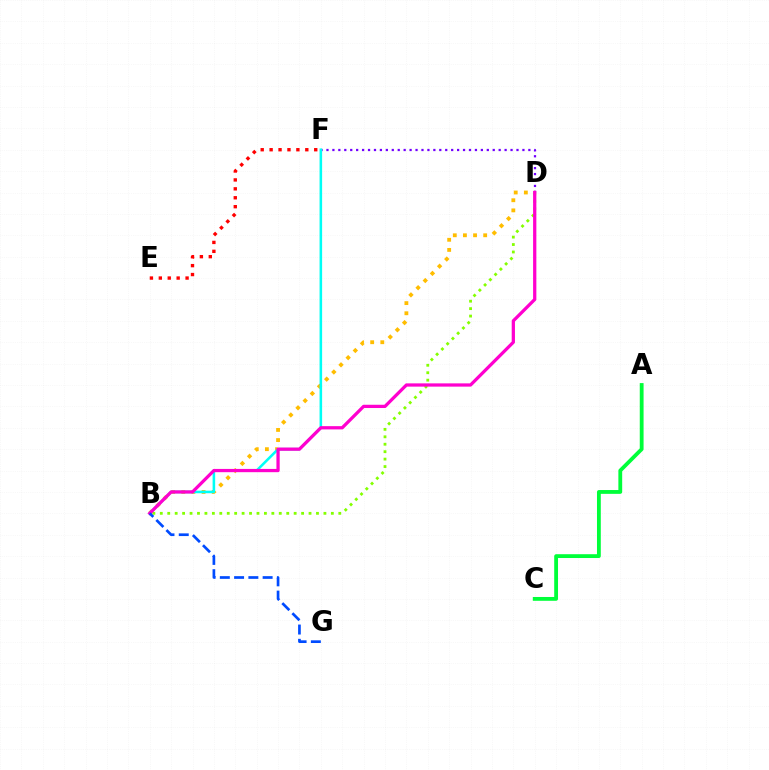{('A', 'C'): [{'color': '#00ff39', 'line_style': 'solid', 'thickness': 2.75}], ('E', 'F'): [{'color': '#ff0000', 'line_style': 'dotted', 'thickness': 2.42}], ('B', 'D'): [{'color': '#ffbd00', 'line_style': 'dotted', 'thickness': 2.75}, {'color': '#84ff00', 'line_style': 'dotted', 'thickness': 2.02}, {'color': '#ff00cf', 'line_style': 'solid', 'thickness': 2.35}], ('D', 'F'): [{'color': '#7200ff', 'line_style': 'dotted', 'thickness': 1.61}], ('B', 'F'): [{'color': '#00fff6', 'line_style': 'solid', 'thickness': 1.85}], ('B', 'G'): [{'color': '#004bff', 'line_style': 'dashed', 'thickness': 1.94}]}